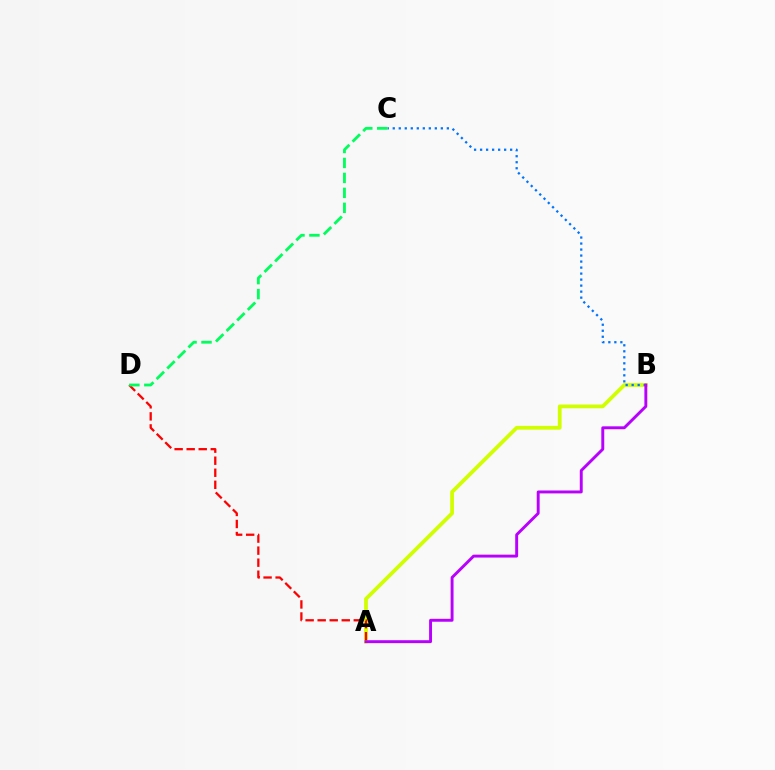{('A', 'B'): [{'color': '#d1ff00', 'line_style': 'solid', 'thickness': 2.71}, {'color': '#b900ff', 'line_style': 'solid', 'thickness': 2.1}], ('B', 'C'): [{'color': '#0074ff', 'line_style': 'dotted', 'thickness': 1.63}], ('A', 'D'): [{'color': '#ff0000', 'line_style': 'dashed', 'thickness': 1.64}], ('C', 'D'): [{'color': '#00ff5c', 'line_style': 'dashed', 'thickness': 2.03}]}